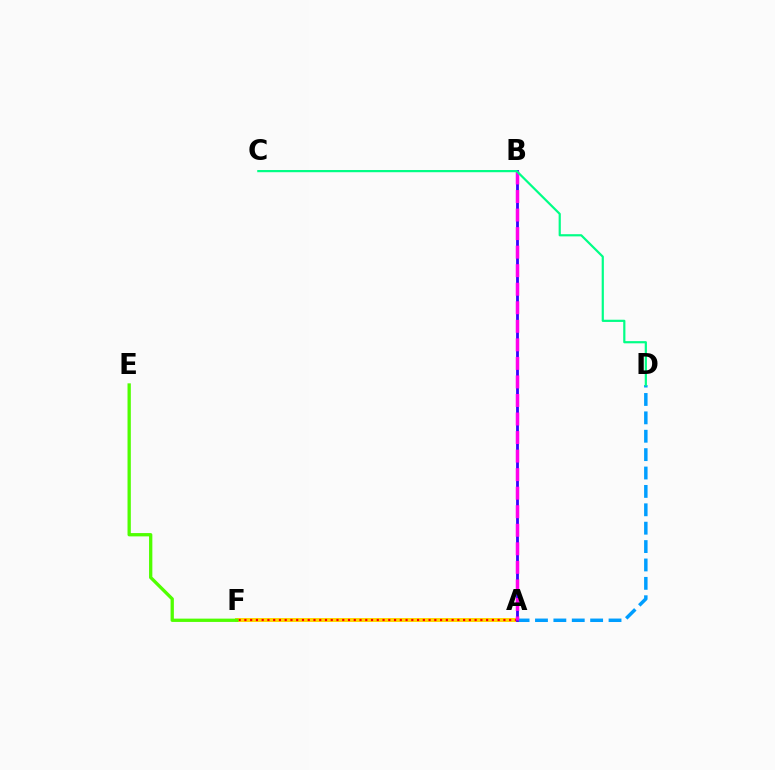{('A', 'D'): [{'color': '#009eff', 'line_style': 'dashed', 'thickness': 2.5}], ('A', 'F'): [{'color': '#ffd500', 'line_style': 'solid', 'thickness': 2.88}, {'color': '#ff0000', 'line_style': 'dotted', 'thickness': 1.56}], ('A', 'B'): [{'color': '#3700ff', 'line_style': 'solid', 'thickness': 2.02}, {'color': '#ff00ed', 'line_style': 'dashed', 'thickness': 2.52}], ('C', 'D'): [{'color': '#00ff86', 'line_style': 'solid', 'thickness': 1.58}], ('E', 'F'): [{'color': '#4fff00', 'line_style': 'solid', 'thickness': 2.38}]}